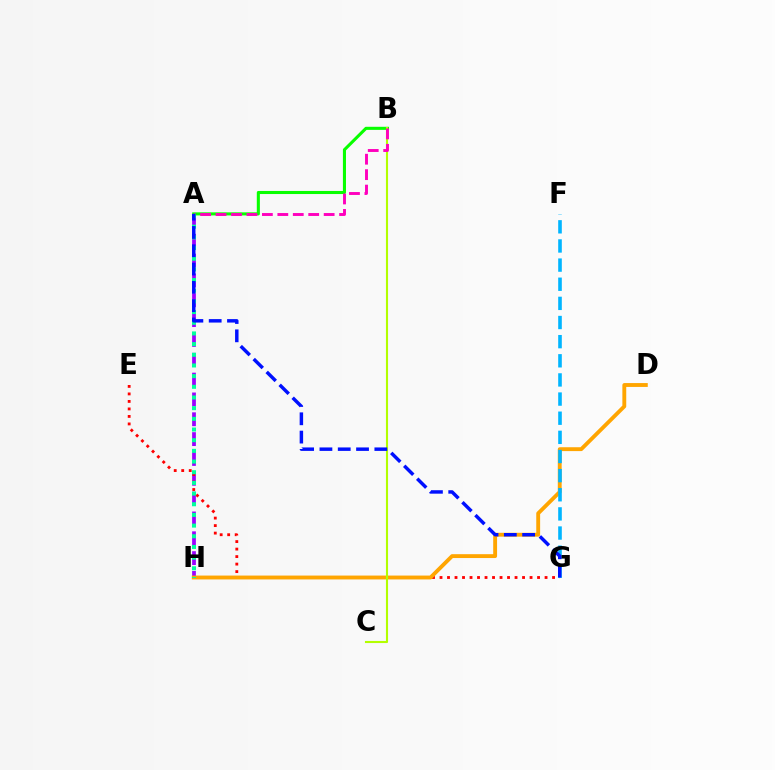{('A', 'H'): [{'color': '#9b00ff', 'line_style': 'dashed', 'thickness': 2.69}, {'color': '#00ff9d', 'line_style': 'dotted', 'thickness': 2.9}], ('E', 'G'): [{'color': '#ff0000', 'line_style': 'dotted', 'thickness': 2.04}], ('D', 'H'): [{'color': '#ffa500', 'line_style': 'solid', 'thickness': 2.78}], ('A', 'B'): [{'color': '#08ff00', 'line_style': 'solid', 'thickness': 2.21}, {'color': '#ff00bd', 'line_style': 'dashed', 'thickness': 2.1}], ('B', 'C'): [{'color': '#b3ff00', 'line_style': 'solid', 'thickness': 1.52}], ('F', 'G'): [{'color': '#00b5ff', 'line_style': 'dashed', 'thickness': 2.6}], ('A', 'G'): [{'color': '#0010ff', 'line_style': 'dashed', 'thickness': 2.49}]}